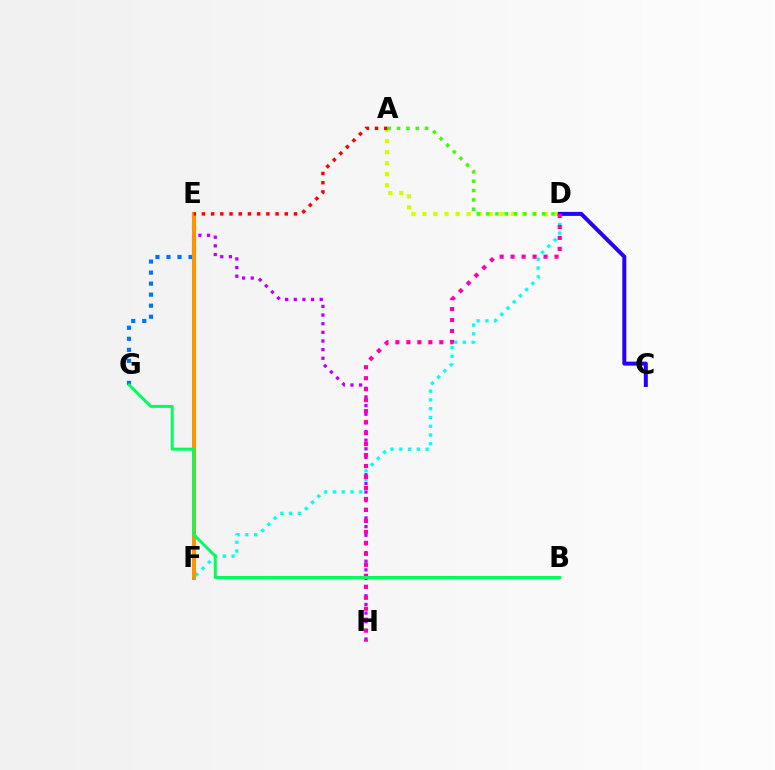{('E', 'H'): [{'color': '#b900ff', 'line_style': 'dotted', 'thickness': 2.35}], ('D', 'F'): [{'color': '#00fff6', 'line_style': 'dotted', 'thickness': 2.38}], ('E', 'G'): [{'color': '#0074ff', 'line_style': 'dotted', 'thickness': 3.0}], ('E', 'F'): [{'color': '#ff9400', 'line_style': 'solid', 'thickness': 2.9}], ('A', 'D'): [{'color': '#d1ff00', 'line_style': 'dotted', 'thickness': 3.0}, {'color': '#3dff00', 'line_style': 'dotted', 'thickness': 2.54}], ('A', 'E'): [{'color': '#ff0000', 'line_style': 'dotted', 'thickness': 2.5}], ('C', 'D'): [{'color': '#2500ff', 'line_style': 'solid', 'thickness': 2.87}], ('D', 'H'): [{'color': '#ff00ac', 'line_style': 'dotted', 'thickness': 2.98}], ('B', 'G'): [{'color': '#00ff5c', 'line_style': 'solid', 'thickness': 2.16}]}